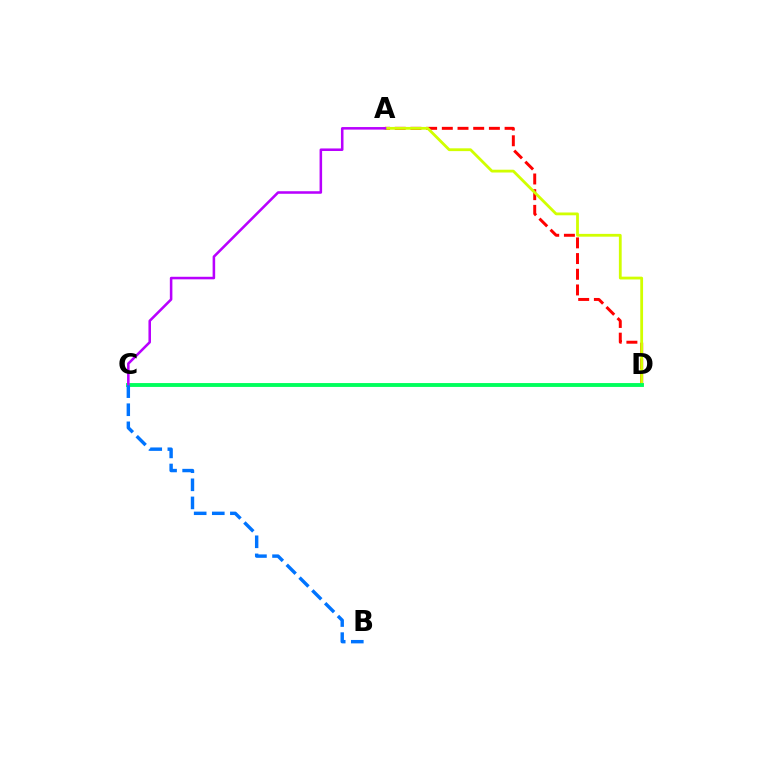{('A', 'D'): [{'color': '#ff0000', 'line_style': 'dashed', 'thickness': 2.13}, {'color': '#d1ff00', 'line_style': 'solid', 'thickness': 2.02}], ('C', 'D'): [{'color': '#00ff5c', 'line_style': 'solid', 'thickness': 2.79}], ('A', 'C'): [{'color': '#b900ff', 'line_style': 'solid', 'thickness': 1.84}], ('B', 'C'): [{'color': '#0074ff', 'line_style': 'dashed', 'thickness': 2.46}]}